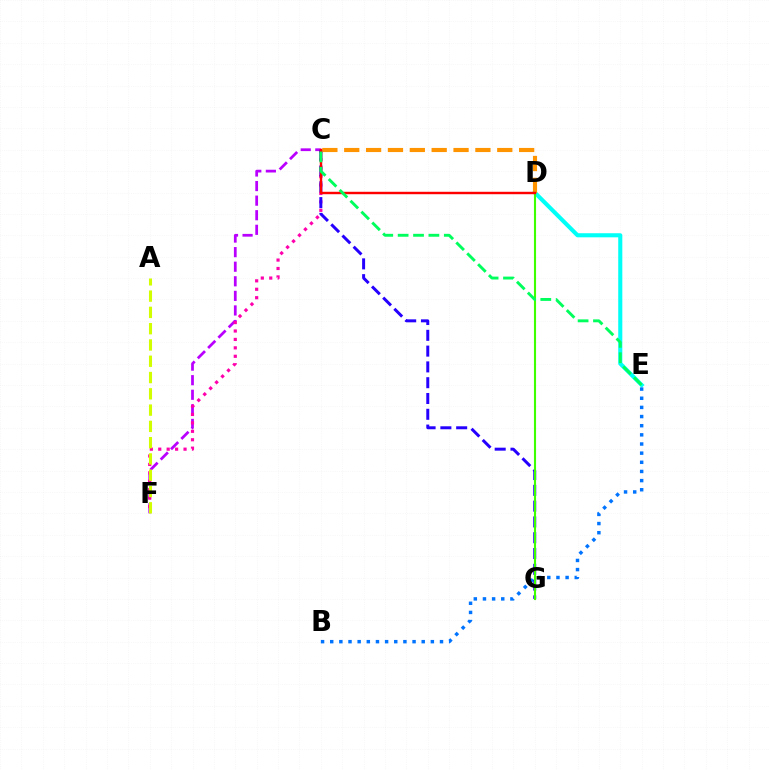{('C', 'F'): [{'color': '#b900ff', 'line_style': 'dashed', 'thickness': 1.98}, {'color': '#ff00ac', 'line_style': 'dotted', 'thickness': 2.29}], ('D', 'E'): [{'color': '#00fff6', 'line_style': 'solid', 'thickness': 2.95}], ('B', 'E'): [{'color': '#0074ff', 'line_style': 'dotted', 'thickness': 2.49}], ('A', 'F'): [{'color': '#d1ff00', 'line_style': 'dashed', 'thickness': 2.21}], ('C', 'G'): [{'color': '#2500ff', 'line_style': 'dashed', 'thickness': 2.15}], ('C', 'D'): [{'color': '#ff9400', 'line_style': 'dashed', 'thickness': 2.97}, {'color': '#ff0000', 'line_style': 'solid', 'thickness': 1.75}], ('D', 'G'): [{'color': '#3dff00', 'line_style': 'solid', 'thickness': 1.52}], ('C', 'E'): [{'color': '#00ff5c', 'line_style': 'dashed', 'thickness': 2.09}]}